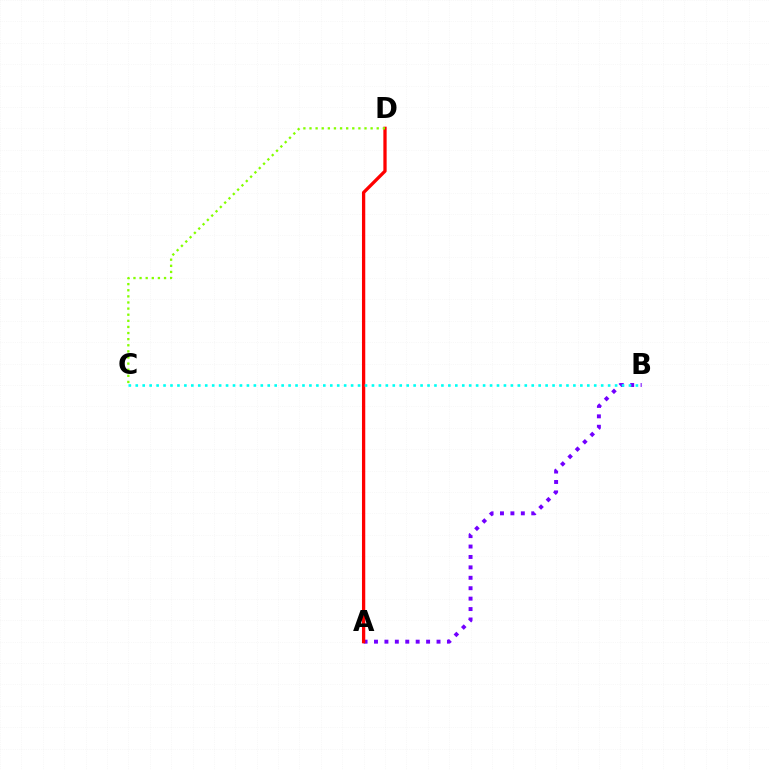{('A', 'B'): [{'color': '#7200ff', 'line_style': 'dotted', 'thickness': 2.83}], ('A', 'D'): [{'color': '#ff0000', 'line_style': 'solid', 'thickness': 2.36}], ('C', 'D'): [{'color': '#84ff00', 'line_style': 'dotted', 'thickness': 1.66}], ('B', 'C'): [{'color': '#00fff6', 'line_style': 'dotted', 'thickness': 1.89}]}